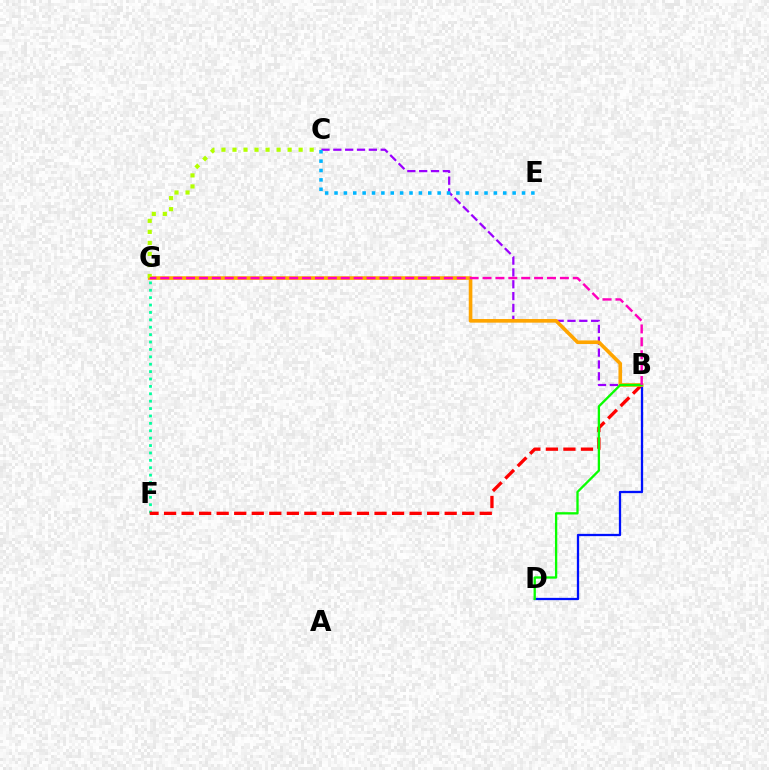{('F', 'G'): [{'color': '#00ff9d', 'line_style': 'dotted', 'thickness': 2.01}], ('B', 'F'): [{'color': '#ff0000', 'line_style': 'dashed', 'thickness': 2.38}], ('B', 'C'): [{'color': '#9b00ff', 'line_style': 'dashed', 'thickness': 1.61}], ('B', 'D'): [{'color': '#0010ff', 'line_style': 'solid', 'thickness': 1.64}, {'color': '#08ff00', 'line_style': 'solid', 'thickness': 1.66}], ('B', 'G'): [{'color': '#ffa500', 'line_style': 'solid', 'thickness': 2.61}, {'color': '#ff00bd', 'line_style': 'dashed', 'thickness': 1.75}], ('C', 'G'): [{'color': '#b3ff00', 'line_style': 'dotted', 'thickness': 3.0}], ('C', 'E'): [{'color': '#00b5ff', 'line_style': 'dotted', 'thickness': 2.55}]}